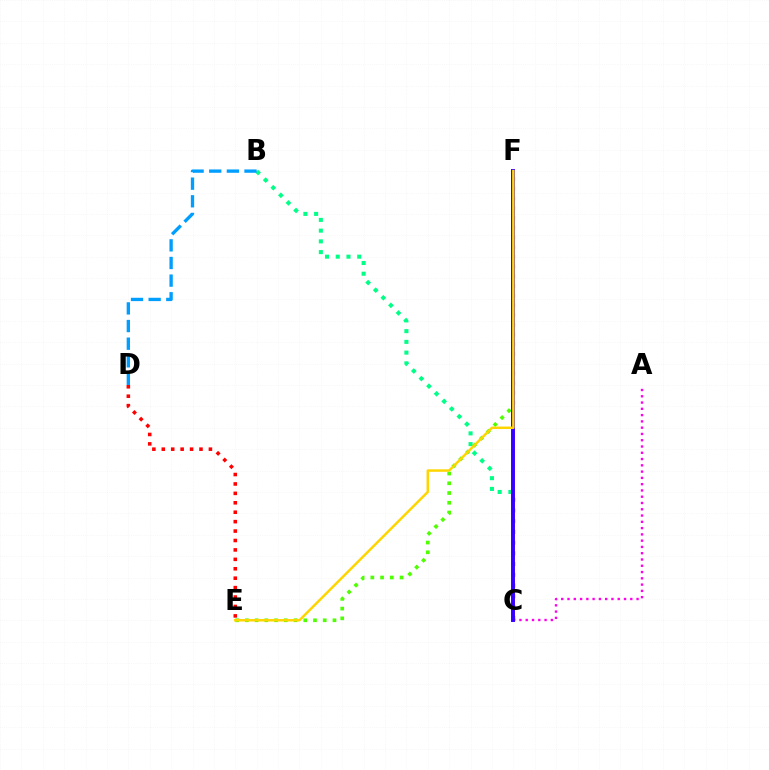{('B', 'C'): [{'color': '#00ff86', 'line_style': 'dotted', 'thickness': 2.92}], ('E', 'F'): [{'color': '#4fff00', 'line_style': 'dotted', 'thickness': 2.64}, {'color': '#ffd500', 'line_style': 'solid', 'thickness': 1.79}], ('B', 'D'): [{'color': '#009eff', 'line_style': 'dashed', 'thickness': 2.4}], ('A', 'C'): [{'color': '#ff00ed', 'line_style': 'dotted', 'thickness': 1.71}], ('C', 'F'): [{'color': '#3700ff', 'line_style': 'solid', 'thickness': 2.83}], ('D', 'E'): [{'color': '#ff0000', 'line_style': 'dotted', 'thickness': 2.56}]}